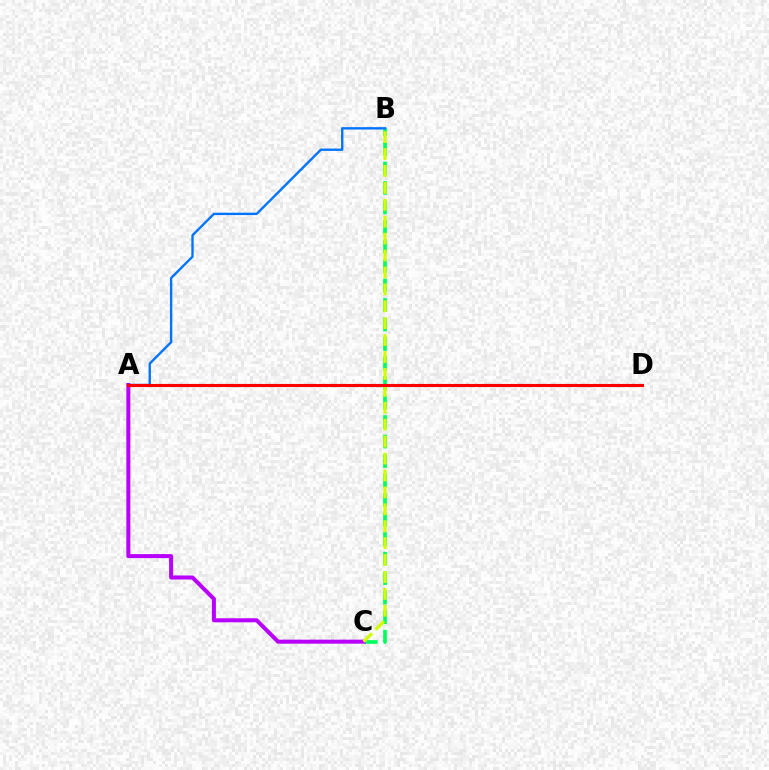{('B', 'C'): [{'color': '#00ff5c', 'line_style': 'dashed', 'thickness': 2.65}, {'color': '#d1ff00', 'line_style': 'dashed', 'thickness': 2.3}], ('A', 'C'): [{'color': '#b900ff', 'line_style': 'solid', 'thickness': 2.9}], ('A', 'B'): [{'color': '#0074ff', 'line_style': 'solid', 'thickness': 1.7}], ('A', 'D'): [{'color': '#ff0000', 'line_style': 'solid', 'thickness': 2.24}]}